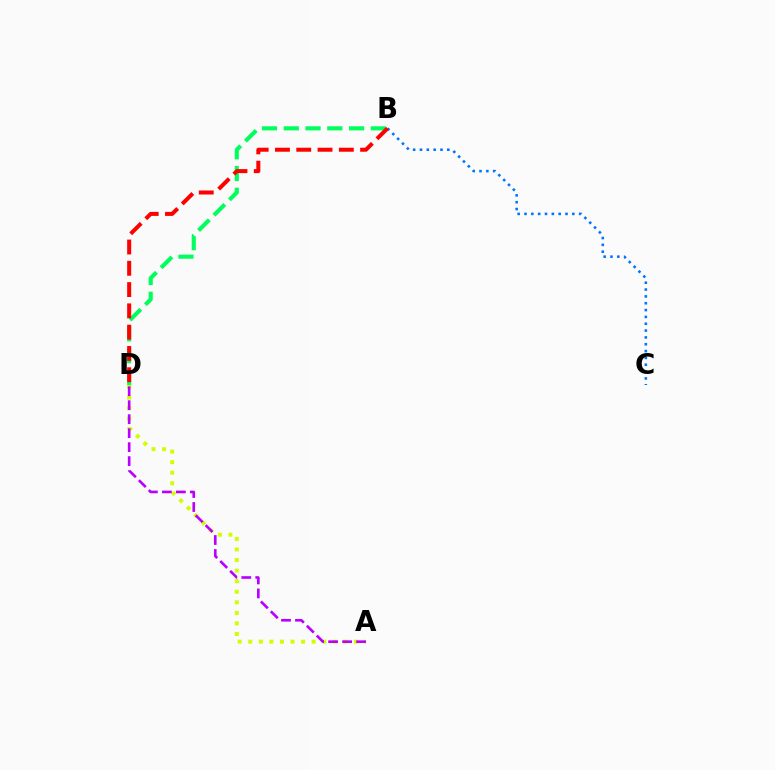{('B', 'C'): [{'color': '#0074ff', 'line_style': 'dotted', 'thickness': 1.86}], ('A', 'D'): [{'color': '#d1ff00', 'line_style': 'dotted', 'thickness': 2.87}, {'color': '#b900ff', 'line_style': 'dashed', 'thickness': 1.9}], ('B', 'D'): [{'color': '#00ff5c', 'line_style': 'dashed', 'thickness': 2.96}, {'color': '#ff0000', 'line_style': 'dashed', 'thickness': 2.89}]}